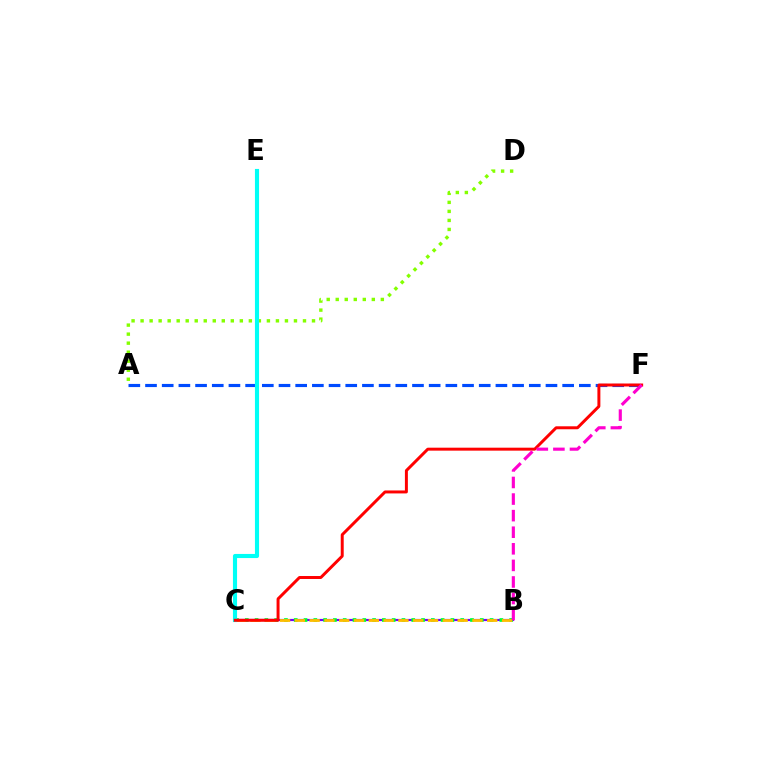{('A', 'D'): [{'color': '#84ff00', 'line_style': 'dotted', 'thickness': 2.45}], ('A', 'F'): [{'color': '#004bff', 'line_style': 'dashed', 'thickness': 2.27}], ('B', 'C'): [{'color': '#7200ff', 'line_style': 'solid', 'thickness': 1.56}, {'color': '#00ff39', 'line_style': 'dotted', 'thickness': 2.66}, {'color': '#ffbd00', 'line_style': 'dashed', 'thickness': 2.01}], ('C', 'E'): [{'color': '#00fff6', 'line_style': 'solid', 'thickness': 2.96}], ('C', 'F'): [{'color': '#ff0000', 'line_style': 'solid', 'thickness': 2.14}], ('B', 'F'): [{'color': '#ff00cf', 'line_style': 'dashed', 'thickness': 2.25}]}